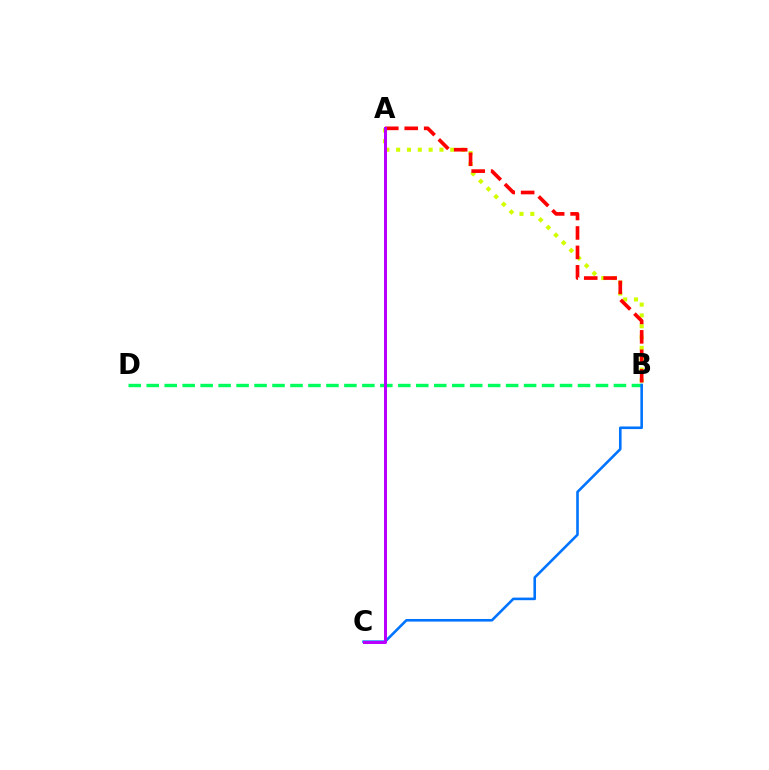{('A', 'B'): [{'color': '#d1ff00', 'line_style': 'dotted', 'thickness': 2.94}, {'color': '#ff0000', 'line_style': 'dashed', 'thickness': 2.64}], ('B', 'D'): [{'color': '#00ff5c', 'line_style': 'dashed', 'thickness': 2.44}], ('B', 'C'): [{'color': '#0074ff', 'line_style': 'solid', 'thickness': 1.88}], ('A', 'C'): [{'color': '#b900ff', 'line_style': 'solid', 'thickness': 2.18}]}